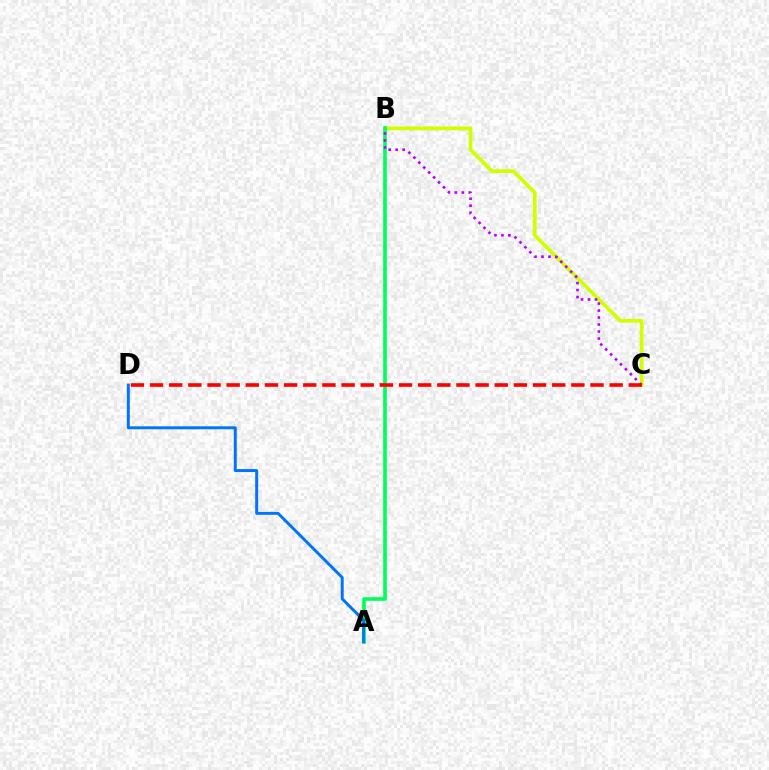{('B', 'C'): [{'color': '#d1ff00', 'line_style': 'solid', 'thickness': 2.69}, {'color': '#b900ff', 'line_style': 'dotted', 'thickness': 1.9}], ('A', 'B'): [{'color': '#00ff5c', 'line_style': 'solid', 'thickness': 2.61}], ('A', 'D'): [{'color': '#0074ff', 'line_style': 'solid', 'thickness': 2.13}], ('C', 'D'): [{'color': '#ff0000', 'line_style': 'dashed', 'thickness': 2.6}]}